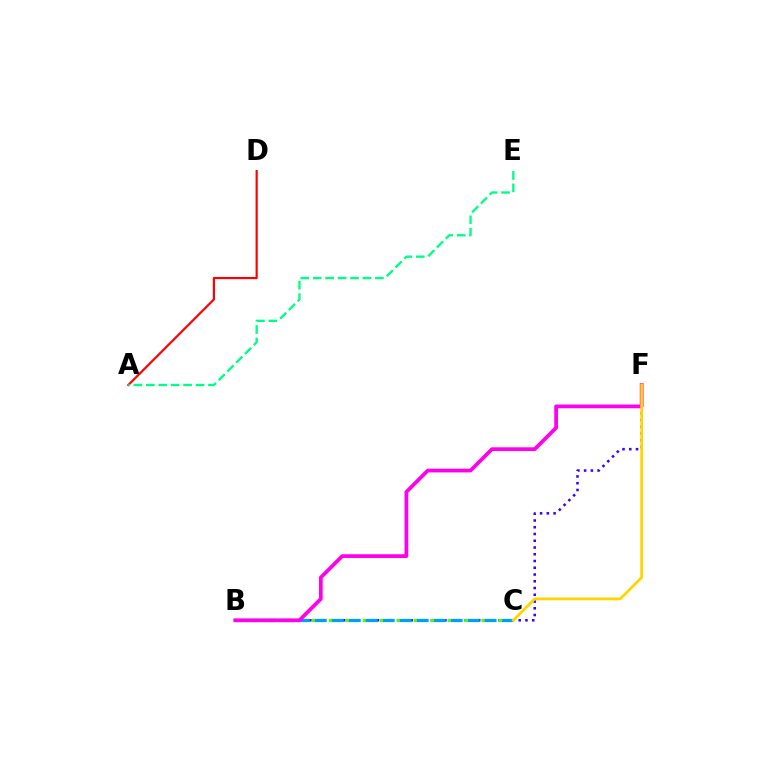{('B', 'F'): [{'color': '#3700ff', 'line_style': 'dotted', 'thickness': 1.83}, {'color': '#ff00ed', 'line_style': 'solid', 'thickness': 2.69}], ('B', 'C'): [{'color': '#4fff00', 'line_style': 'dotted', 'thickness': 2.3}, {'color': '#009eff', 'line_style': 'dashed', 'thickness': 2.31}], ('A', 'D'): [{'color': '#ff0000', 'line_style': 'solid', 'thickness': 1.57}], ('A', 'E'): [{'color': '#00ff86', 'line_style': 'dashed', 'thickness': 1.69}], ('C', 'F'): [{'color': '#ffd500', 'line_style': 'solid', 'thickness': 2.0}]}